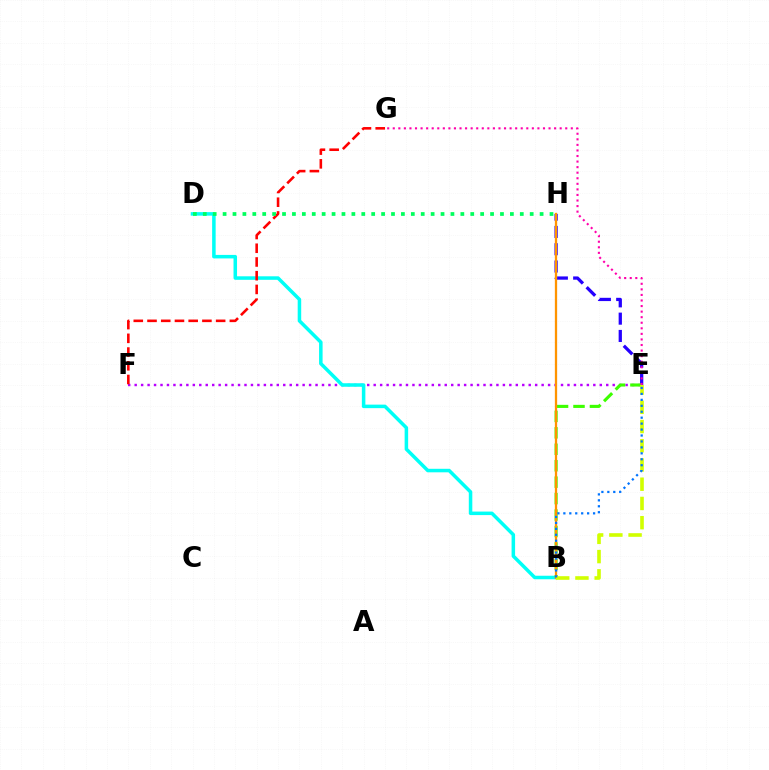{('E', 'H'): [{'color': '#2500ff', 'line_style': 'dashed', 'thickness': 2.35}], ('E', 'F'): [{'color': '#b900ff', 'line_style': 'dotted', 'thickness': 1.76}], ('B', 'D'): [{'color': '#00fff6', 'line_style': 'solid', 'thickness': 2.53}], ('B', 'E'): [{'color': '#3dff00', 'line_style': 'dashed', 'thickness': 2.23}, {'color': '#d1ff00', 'line_style': 'dashed', 'thickness': 2.61}, {'color': '#0074ff', 'line_style': 'dotted', 'thickness': 1.61}], ('F', 'G'): [{'color': '#ff0000', 'line_style': 'dashed', 'thickness': 1.86}], ('B', 'H'): [{'color': '#ff9400', 'line_style': 'solid', 'thickness': 1.64}], ('D', 'H'): [{'color': '#00ff5c', 'line_style': 'dotted', 'thickness': 2.69}], ('E', 'G'): [{'color': '#ff00ac', 'line_style': 'dotted', 'thickness': 1.51}]}